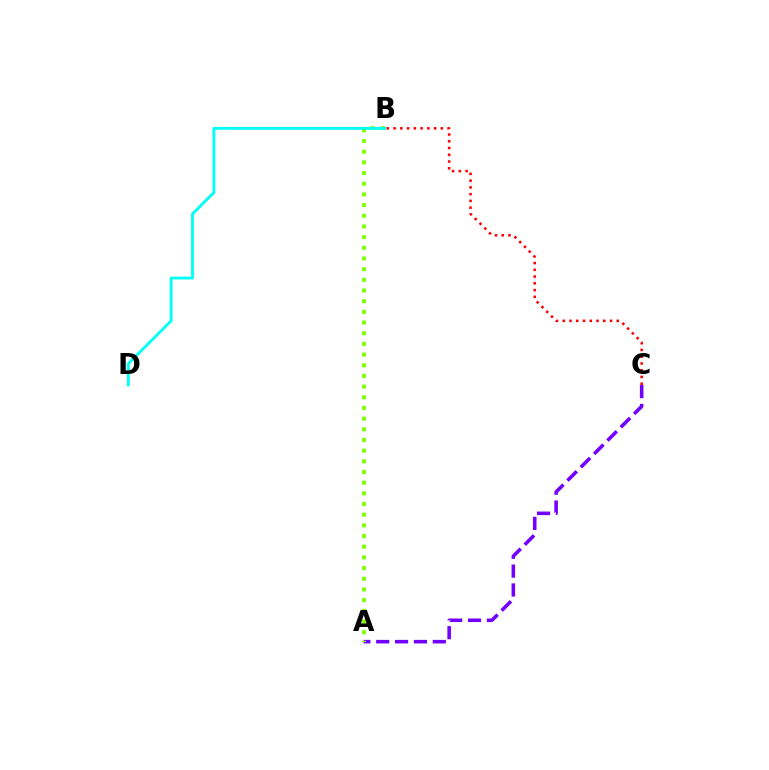{('A', 'C'): [{'color': '#7200ff', 'line_style': 'dashed', 'thickness': 2.56}], ('A', 'B'): [{'color': '#84ff00', 'line_style': 'dotted', 'thickness': 2.9}], ('B', 'D'): [{'color': '#00fff6', 'line_style': 'solid', 'thickness': 2.06}], ('B', 'C'): [{'color': '#ff0000', 'line_style': 'dotted', 'thickness': 1.83}]}